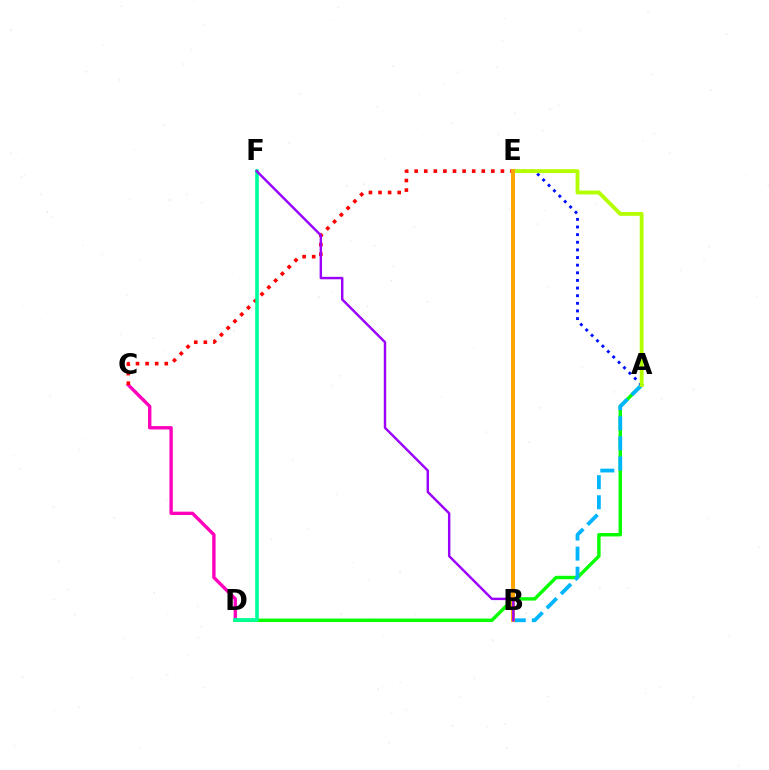{('C', 'D'): [{'color': '#ff00bd', 'line_style': 'solid', 'thickness': 2.42}], ('A', 'D'): [{'color': '#08ff00', 'line_style': 'solid', 'thickness': 2.47}], ('A', 'B'): [{'color': '#00b5ff', 'line_style': 'dashed', 'thickness': 2.73}], ('A', 'E'): [{'color': '#0010ff', 'line_style': 'dotted', 'thickness': 2.07}, {'color': '#b3ff00', 'line_style': 'solid', 'thickness': 2.78}], ('C', 'E'): [{'color': '#ff0000', 'line_style': 'dotted', 'thickness': 2.6}], ('D', 'F'): [{'color': '#00ff9d', 'line_style': 'solid', 'thickness': 2.6}], ('B', 'E'): [{'color': '#ffa500', 'line_style': 'solid', 'thickness': 2.89}], ('B', 'F'): [{'color': '#9b00ff', 'line_style': 'solid', 'thickness': 1.75}]}